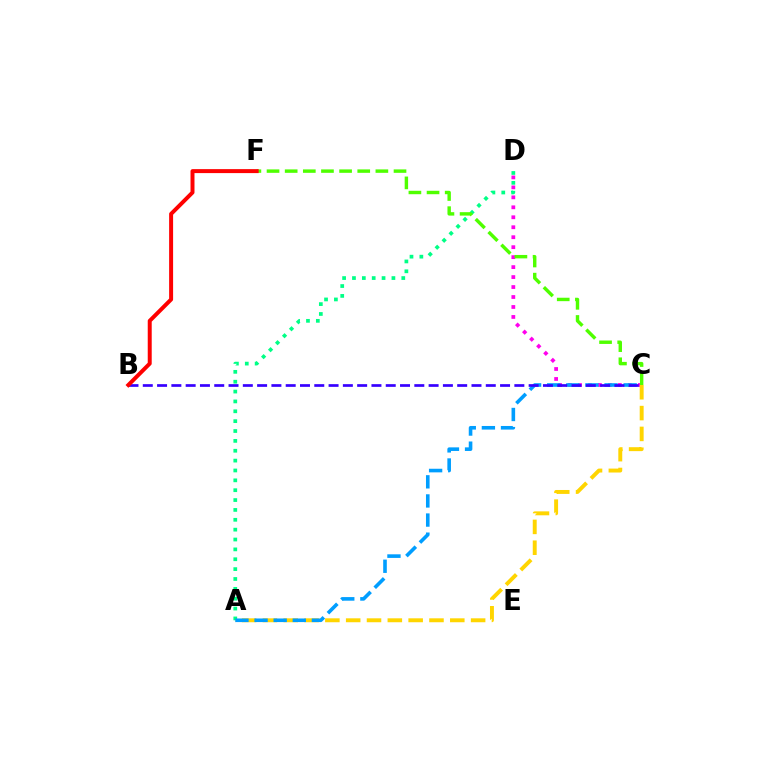{('C', 'D'): [{'color': '#ff00ed', 'line_style': 'dotted', 'thickness': 2.71}], ('A', 'C'): [{'color': '#ffd500', 'line_style': 'dashed', 'thickness': 2.83}, {'color': '#009eff', 'line_style': 'dashed', 'thickness': 2.6}], ('A', 'D'): [{'color': '#00ff86', 'line_style': 'dotted', 'thickness': 2.68}], ('C', 'F'): [{'color': '#4fff00', 'line_style': 'dashed', 'thickness': 2.46}], ('B', 'C'): [{'color': '#3700ff', 'line_style': 'dashed', 'thickness': 1.94}], ('B', 'F'): [{'color': '#ff0000', 'line_style': 'solid', 'thickness': 2.86}]}